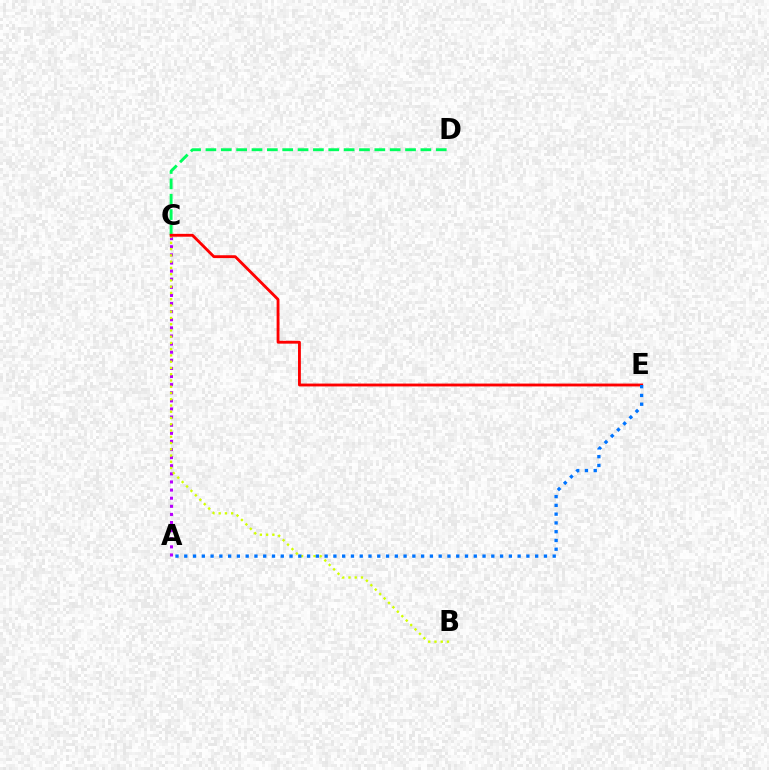{('A', 'C'): [{'color': '#b900ff', 'line_style': 'dotted', 'thickness': 2.2}], ('B', 'C'): [{'color': '#d1ff00', 'line_style': 'dotted', 'thickness': 1.7}], ('C', 'D'): [{'color': '#00ff5c', 'line_style': 'dashed', 'thickness': 2.09}], ('C', 'E'): [{'color': '#ff0000', 'line_style': 'solid', 'thickness': 2.05}], ('A', 'E'): [{'color': '#0074ff', 'line_style': 'dotted', 'thickness': 2.38}]}